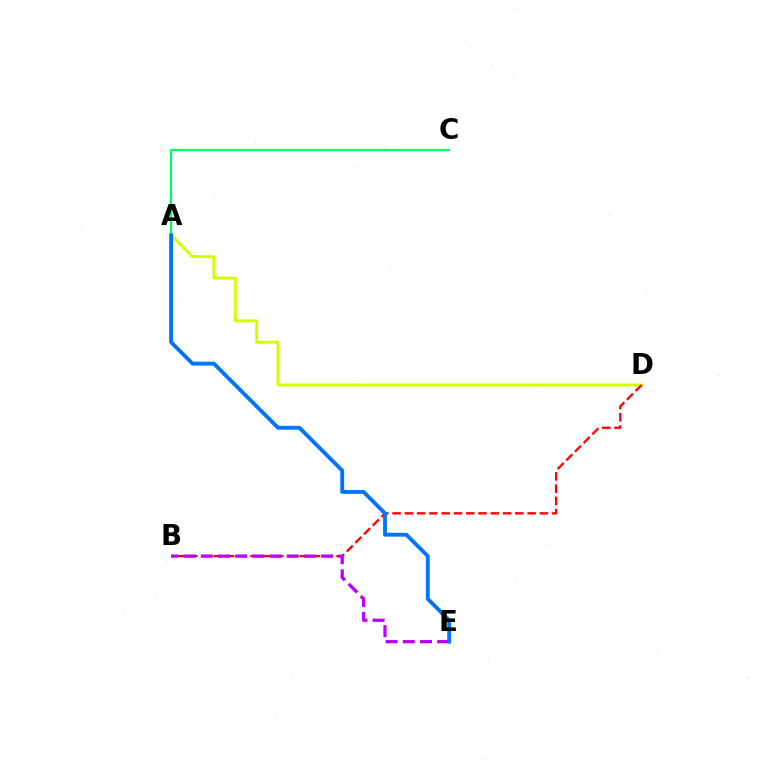{('A', 'D'): [{'color': '#d1ff00', 'line_style': 'solid', 'thickness': 2.11}], ('B', 'D'): [{'color': '#ff0000', 'line_style': 'dashed', 'thickness': 1.67}], ('A', 'C'): [{'color': '#00ff5c', 'line_style': 'solid', 'thickness': 1.59}], ('B', 'E'): [{'color': '#b900ff', 'line_style': 'dashed', 'thickness': 2.33}], ('A', 'E'): [{'color': '#0074ff', 'line_style': 'solid', 'thickness': 2.78}]}